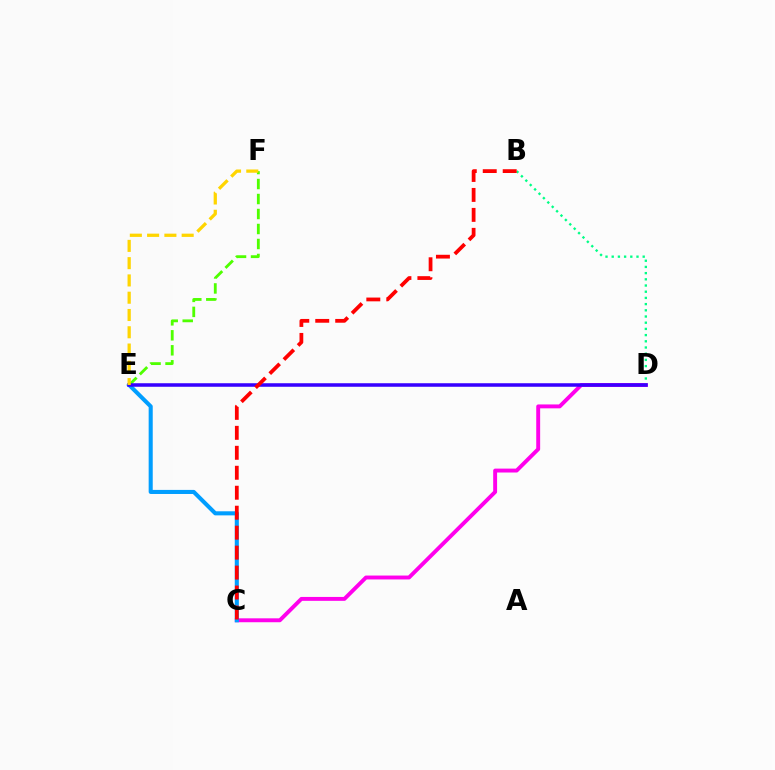{('E', 'F'): [{'color': '#4fff00', 'line_style': 'dashed', 'thickness': 2.04}, {'color': '#ffd500', 'line_style': 'dashed', 'thickness': 2.35}], ('C', 'D'): [{'color': '#ff00ed', 'line_style': 'solid', 'thickness': 2.81}], ('C', 'E'): [{'color': '#009eff', 'line_style': 'solid', 'thickness': 2.93}], ('B', 'D'): [{'color': '#00ff86', 'line_style': 'dotted', 'thickness': 1.68}], ('D', 'E'): [{'color': '#3700ff', 'line_style': 'solid', 'thickness': 2.54}], ('B', 'C'): [{'color': '#ff0000', 'line_style': 'dashed', 'thickness': 2.71}]}